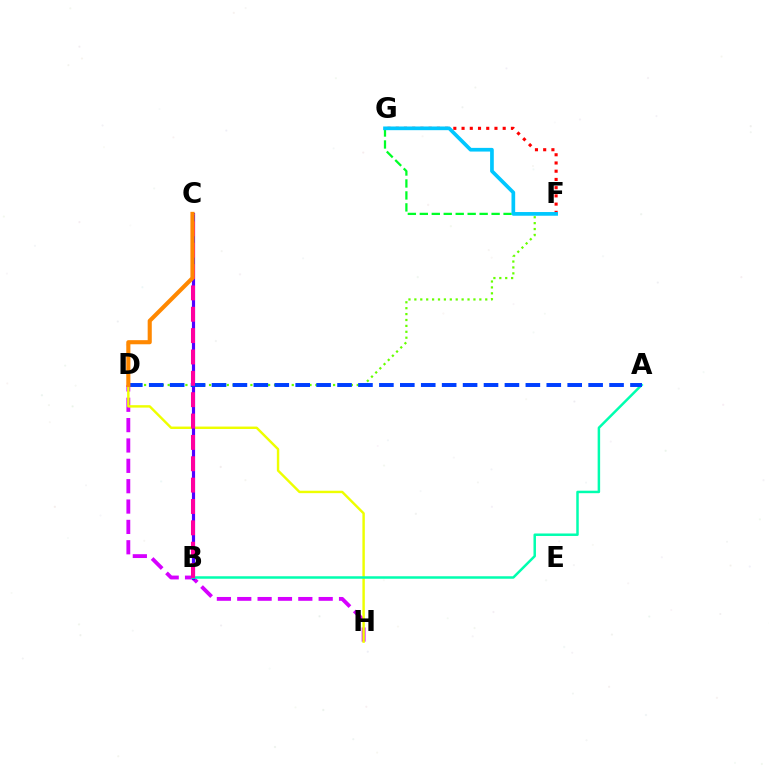{('D', 'H'): [{'color': '#d600ff', 'line_style': 'dashed', 'thickness': 2.77}, {'color': '#eeff00', 'line_style': 'solid', 'thickness': 1.75}], ('F', 'G'): [{'color': '#00ff27', 'line_style': 'dashed', 'thickness': 1.63}, {'color': '#ff0000', 'line_style': 'dotted', 'thickness': 2.24}, {'color': '#00c7ff', 'line_style': 'solid', 'thickness': 2.66}], ('B', 'C'): [{'color': '#4f00ff', 'line_style': 'solid', 'thickness': 2.29}, {'color': '#ff00a0', 'line_style': 'dashed', 'thickness': 2.9}], ('A', 'B'): [{'color': '#00ffaf', 'line_style': 'solid', 'thickness': 1.79}], ('D', 'F'): [{'color': '#66ff00', 'line_style': 'dotted', 'thickness': 1.6}], ('A', 'D'): [{'color': '#003fff', 'line_style': 'dashed', 'thickness': 2.84}], ('C', 'D'): [{'color': '#ff8800', 'line_style': 'solid', 'thickness': 2.96}]}